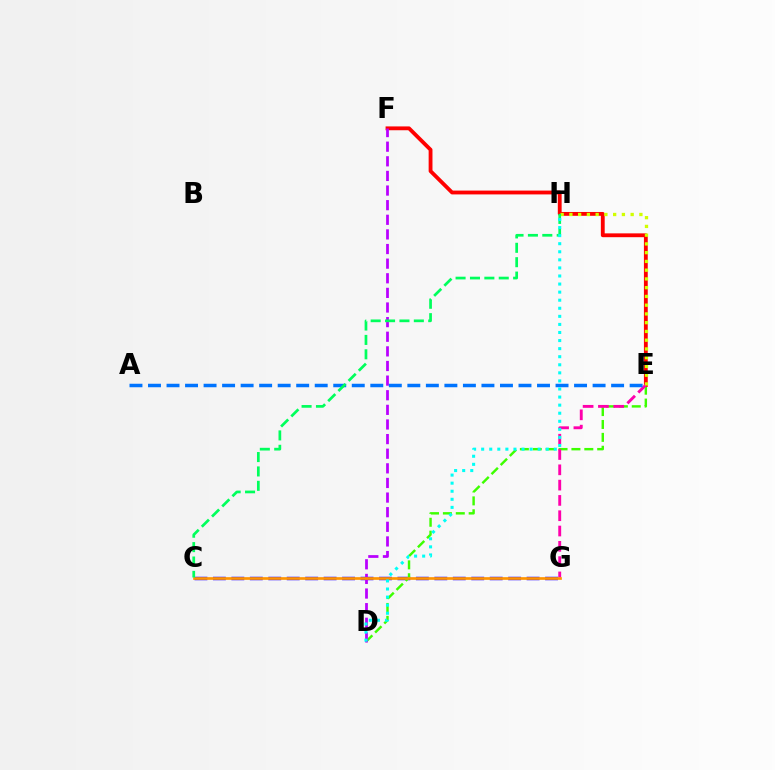{('C', 'G'): [{'color': '#2500ff', 'line_style': 'dashed', 'thickness': 2.51}, {'color': '#ff9400', 'line_style': 'solid', 'thickness': 1.93}], ('D', 'E'): [{'color': '#3dff00', 'line_style': 'dashed', 'thickness': 1.75}], ('E', 'F'): [{'color': '#ff0000', 'line_style': 'solid', 'thickness': 2.76}], ('E', 'G'): [{'color': '#ff00ac', 'line_style': 'dashed', 'thickness': 2.08}], ('D', 'F'): [{'color': '#b900ff', 'line_style': 'dashed', 'thickness': 1.99}], ('A', 'E'): [{'color': '#0074ff', 'line_style': 'dashed', 'thickness': 2.52}], ('E', 'H'): [{'color': '#d1ff00', 'line_style': 'dotted', 'thickness': 2.38}], ('C', 'H'): [{'color': '#00ff5c', 'line_style': 'dashed', 'thickness': 1.95}], ('D', 'H'): [{'color': '#00fff6', 'line_style': 'dotted', 'thickness': 2.19}]}